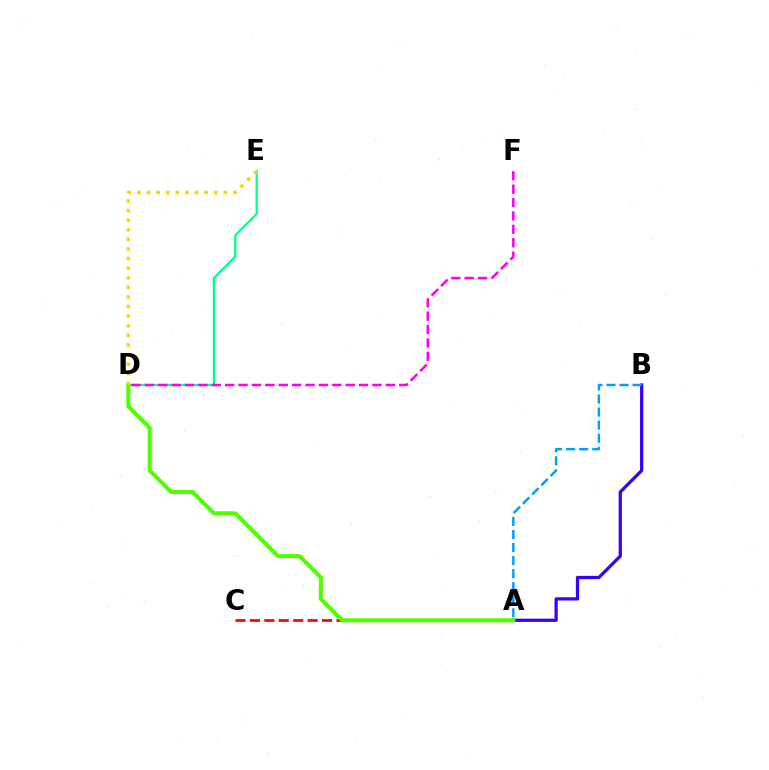{('A', 'B'): [{'color': '#3700ff', 'line_style': 'solid', 'thickness': 2.34}, {'color': '#009eff', 'line_style': 'dashed', 'thickness': 1.77}], ('D', 'E'): [{'color': '#00ff86', 'line_style': 'solid', 'thickness': 1.6}, {'color': '#ffd500', 'line_style': 'dotted', 'thickness': 2.61}], ('A', 'C'): [{'color': '#ff0000', 'line_style': 'dashed', 'thickness': 1.96}], ('A', 'D'): [{'color': '#4fff00', 'line_style': 'solid', 'thickness': 2.92}], ('D', 'F'): [{'color': '#ff00ed', 'line_style': 'dashed', 'thickness': 1.82}]}